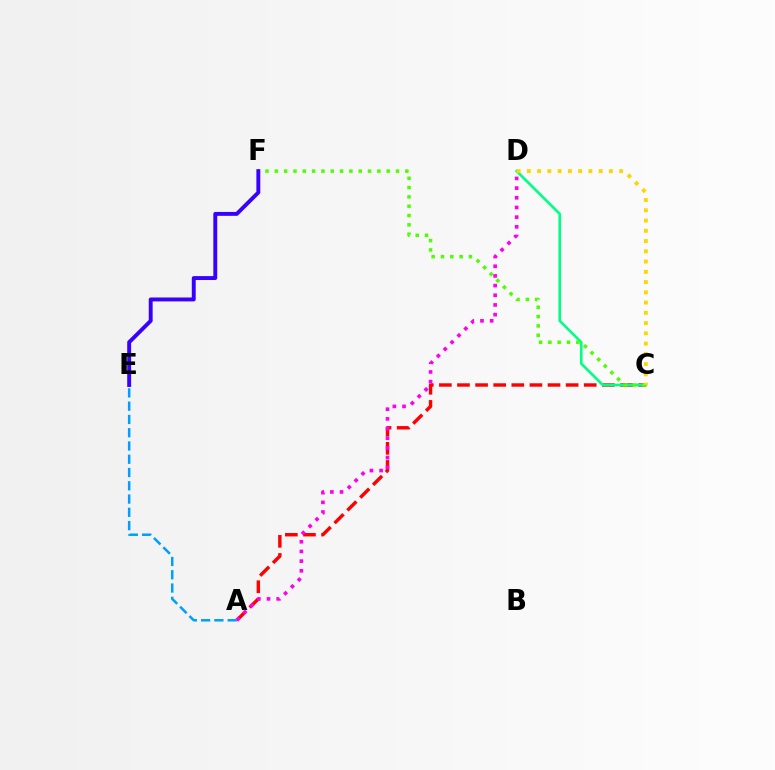{('A', 'C'): [{'color': '#ff0000', 'line_style': 'dashed', 'thickness': 2.46}], ('C', 'D'): [{'color': '#00ff86', 'line_style': 'solid', 'thickness': 1.89}, {'color': '#ffd500', 'line_style': 'dotted', 'thickness': 2.79}], ('C', 'F'): [{'color': '#4fff00', 'line_style': 'dotted', 'thickness': 2.53}], ('A', 'D'): [{'color': '#ff00ed', 'line_style': 'dotted', 'thickness': 2.63}], ('E', 'F'): [{'color': '#3700ff', 'line_style': 'solid', 'thickness': 2.81}], ('A', 'E'): [{'color': '#009eff', 'line_style': 'dashed', 'thickness': 1.8}]}